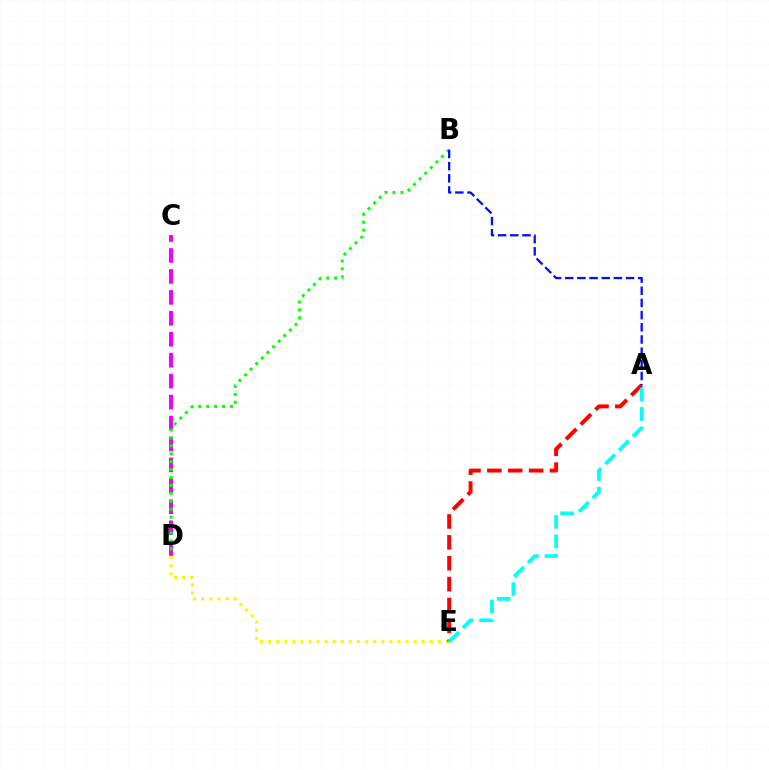{('C', 'D'): [{'color': '#ee00ff', 'line_style': 'dashed', 'thickness': 2.85}], ('B', 'D'): [{'color': '#08ff00', 'line_style': 'dotted', 'thickness': 2.15}], ('D', 'E'): [{'color': '#fcf500', 'line_style': 'dotted', 'thickness': 2.2}], ('A', 'E'): [{'color': '#ff0000', 'line_style': 'dashed', 'thickness': 2.84}, {'color': '#00fff6', 'line_style': 'dashed', 'thickness': 2.65}], ('A', 'B'): [{'color': '#0010ff', 'line_style': 'dashed', 'thickness': 1.65}]}